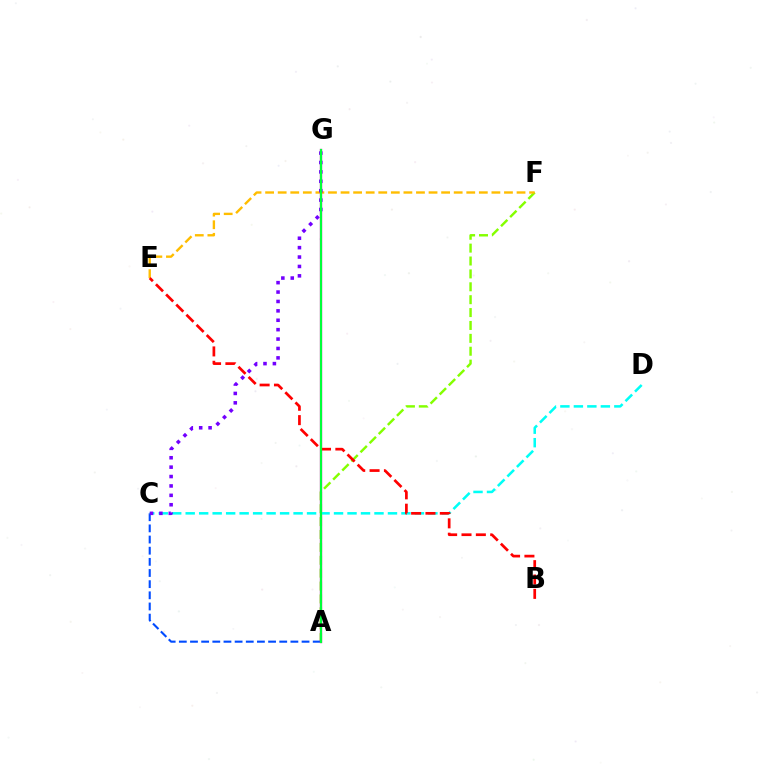{('A', 'F'): [{'color': '#84ff00', 'line_style': 'dashed', 'thickness': 1.75}], ('E', 'F'): [{'color': '#ffbd00', 'line_style': 'dashed', 'thickness': 1.71}], ('A', 'C'): [{'color': '#004bff', 'line_style': 'dashed', 'thickness': 1.52}], ('A', 'G'): [{'color': '#ff00cf', 'line_style': 'solid', 'thickness': 1.66}, {'color': '#00ff39', 'line_style': 'solid', 'thickness': 1.56}], ('C', 'D'): [{'color': '#00fff6', 'line_style': 'dashed', 'thickness': 1.83}], ('B', 'E'): [{'color': '#ff0000', 'line_style': 'dashed', 'thickness': 1.95}], ('C', 'G'): [{'color': '#7200ff', 'line_style': 'dotted', 'thickness': 2.55}]}